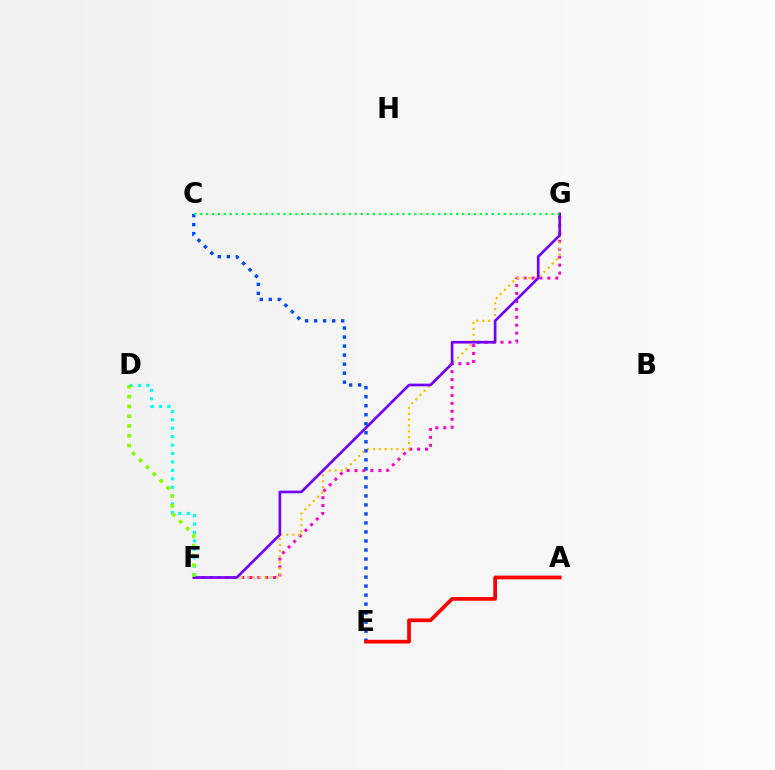{('F', 'G'): [{'color': '#ff00cf', 'line_style': 'dotted', 'thickness': 2.15}, {'color': '#ffbd00', 'line_style': 'dotted', 'thickness': 1.6}, {'color': '#7200ff', 'line_style': 'solid', 'thickness': 1.92}], ('D', 'F'): [{'color': '#00fff6', 'line_style': 'dotted', 'thickness': 2.29}, {'color': '#84ff00', 'line_style': 'dotted', 'thickness': 2.66}], ('C', 'E'): [{'color': '#004bff', 'line_style': 'dotted', 'thickness': 2.45}], ('C', 'G'): [{'color': '#00ff39', 'line_style': 'dotted', 'thickness': 1.62}], ('A', 'E'): [{'color': '#ff0000', 'line_style': 'solid', 'thickness': 2.67}]}